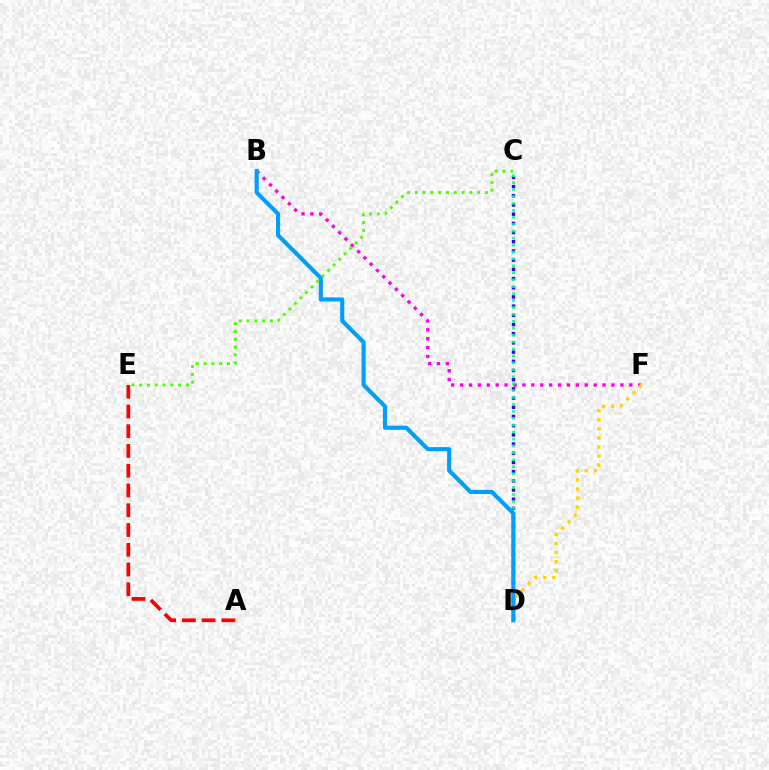{('C', 'D'): [{'color': '#3700ff', 'line_style': 'dotted', 'thickness': 2.5}, {'color': '#00ff86', 'line_style': 'dotted', 'thickness': 1.88}], ('A', 'E'): [{'color': '#ff0000', 'line_style': 'dashed', 'thickness': 2.68}], ('B', 'F'): [{'color': '#ff00ed', 'line_style': 'dotted', 'thickness': 2.42}], ('D', 'F'): [{'color': '#ffd500', 'line_style': 'dotted', 'thickness': 2.46}], ('B', 'D'): [{'color': '#009eff', 'line_style': 'solid', 'thickness': 2.96}], ('C', 'E'): [{'color': '#4fff00', 'line_style': 'dotted', 'thickness': 2.12}]}